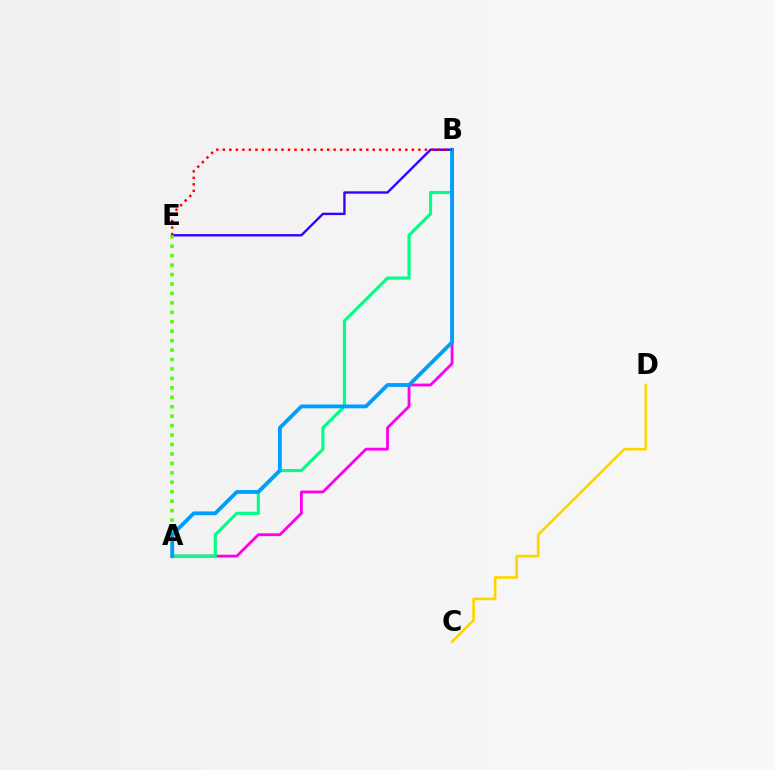{('A', 'B'): [{'color': '#ff00ed', 'line_style': 'solid', 'thickness': 2.04}, {'color': '#00ff86', 'line_style': 'solid', 'thickness': 2.26}, {'color': '#009eff', 'line_style': 'solid', 'thickness': 2.75}], ('B', 'E'): [{'color': '#3700ff', 'line_style': 'solid', 'thickness': 1.72}, {'color': '#ff0000', 'line_style': 'dotted', 'thickness': 1.77}], ('A', 'E'): [{'color': '#4fff00', 'line_style': 'dotted', 'thickness': 2.57}], ('C', 'D'): [{'color': '#ffd500', 'line_style': 'solid', 'thickness': 1.91}]}